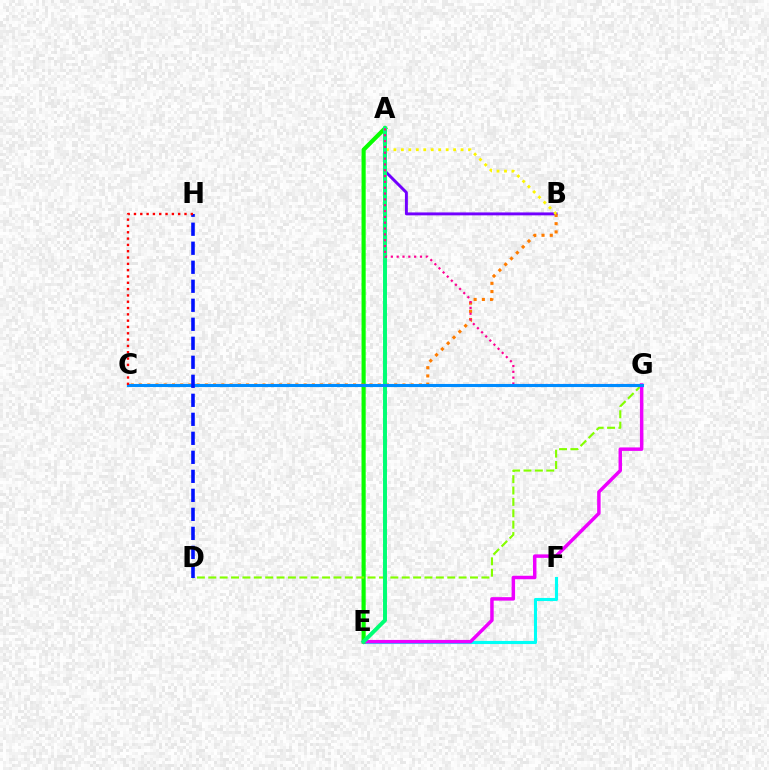{('E', 'F'): [{'color': '#00fff6', 'line_style': 'solid', 'thickness': 2.24}], ('A', 'B'): [{'color': '#7200ff', 'line_style': 'solid', 'thickness': 2.1}, {'color': '#fcf500', 'line_style': 'dotted', 'thickness': 2.03}], ('A', 'E'): [{'color': '#08ff00', 'line_style': 'solid', 'thickness': 2.99}, {'color': '#00ff74', 'line_style': 'solid', 'thickness': 2.84}], ('D', 'G'): [{'color': '#84ff00', 'line_style': 'dashed', 'thickness': 1.55}], ('E', 'G'): [{'color': '#ee00ff', 'line_style': 'solid', 'thickness': 2.5}], ('B', 'C'): [{'color': '#ff7c00', 'line_style': 'dotted', 'thickness': 2.24}], ('A', 'G'): [{'color': '#ff0094', 'line_style': 'dotted', 'thickness': 1.58}], ('C', 'G'): [{'color': '#008cff', 'line_style': 'solid', 'thickness': 2.22}], ('D', 'H'): [{'color': '#0010ff', 'line_style': 'dashed', 'thickness': 2.58}], ('C', 'H'): [{'color': '#ff0000', 'line_style': 'dotted', 'thickness': 1.72}]}